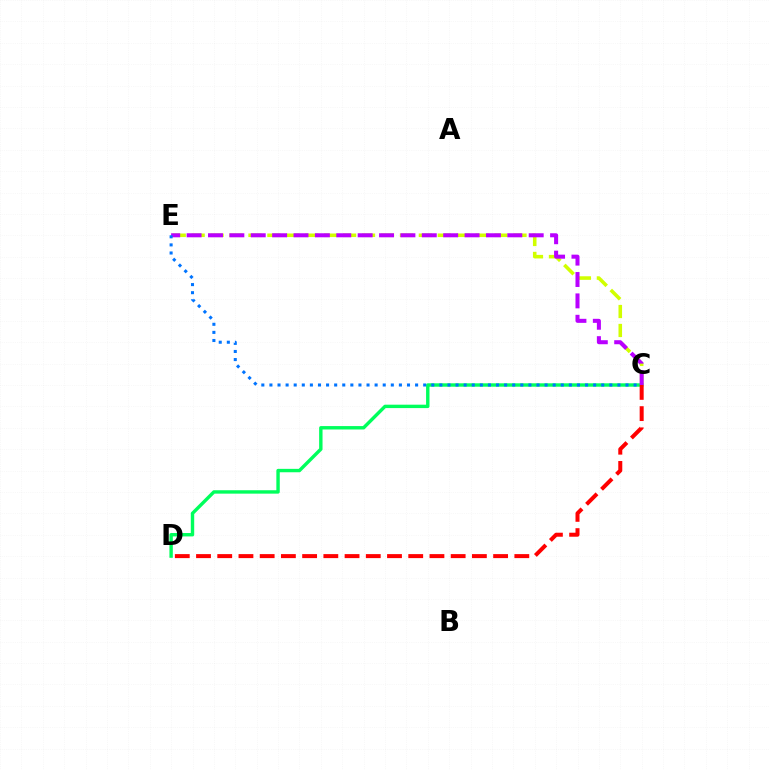{('C', 'E'): [{'color': '#d1ff00', 'line_style': 'dashed', 'thickness': 2.57}, {'color': '#b900ff', 'line_style': 'dashed', 'thickness': 2.9}, {'color': '#0074ff', 'line_style': 'dotted', 'thickness': 2.2}], ('C', 'D'): [{'color': '#00ff5c', 'line_style': 'solid', 'thickness': 2.45}, {'color': '#ff0000', 'line_style': 'dashed', 'thickness': 2.88}]}